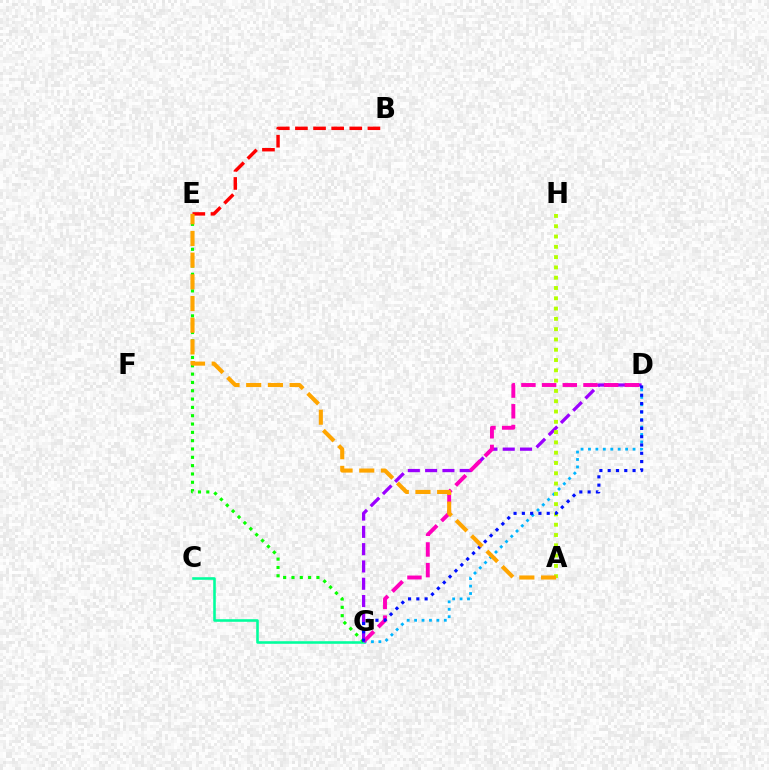{('C', 'G'): [{'color': '#00ff9d', 'line_style': 'solid', 'thickness': 1.86}], ('B', 'E'): [{'color': '#ff0000', 'line_style': 'dashed', 'thickness': 2.46}], ('E', 'G'): [{'color': '#08ff00', 'line_style': 'dotted', 'thickness': 2.26}], ('D', 'G'): [{'color': '#00b5ff', 'line_style': 'dotted', 'thickness': 2.02}, {'color': '#9b00ff', 'line_style': 'dashed', 'thickness': 2.35}, {'color': '#ff00bd', 'line_style': 'dashed', 'thickness': 2.81}, {'color': '#0010ff', 'line_style': 'dotted', 'thickness': 2.25}], ('A', 'H'): [{'color': '#b3ff00', 'line_style': 'dotted', 'thickness': 2.8}], ('A', 'E'): [{'color': '#ffa500', 'line_style': 'dashed', 'thickness': 2.95}]}